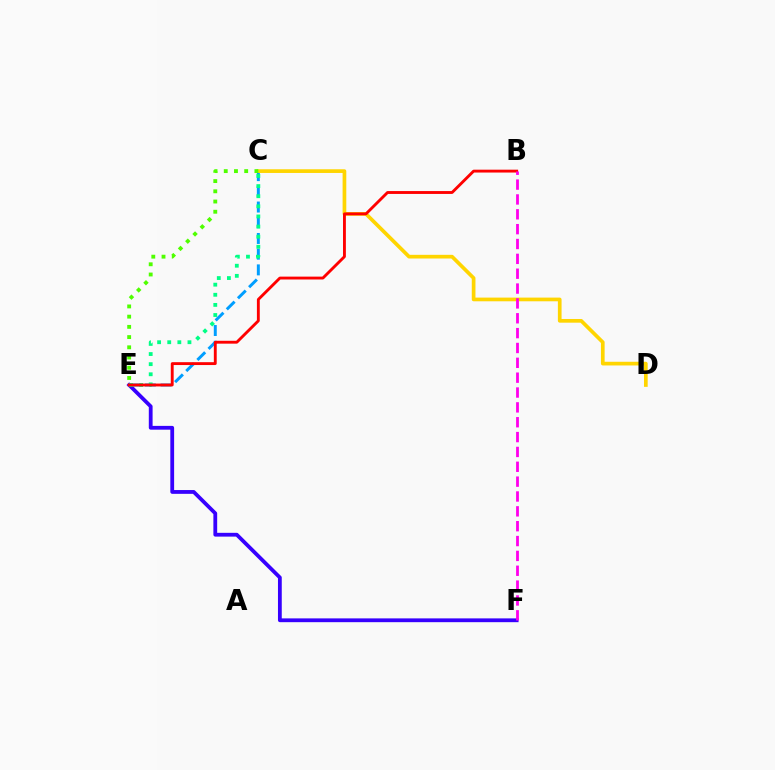{('E', 'F'): [{'color': '#3700ff', 'line_style': 'solid', 'thickness': 2.73}], ('C', 'E'): [{'color': '#009eff', 'line_style': 'dashed', 'thickness': 2.13}, {'color': '#00ff86', 'line_style': 'dotted', 'thickness': 2.75}, {'color': '#4fff00', 'line_style': 'dotted', 'thickness': 2.78}], ('C', 'D'): [{'color': '#ffd500', 'line_style': 'solid', 'thickness': 2.66}], ('B', 'E'): [{'color': '#ff0000', 'line_style': 'solid', 'thickness': 2.06}], ('B', 'F'): [{'color': '#ff00ed', 'line_style': 'dashed', 'thickness': 2.02}]}